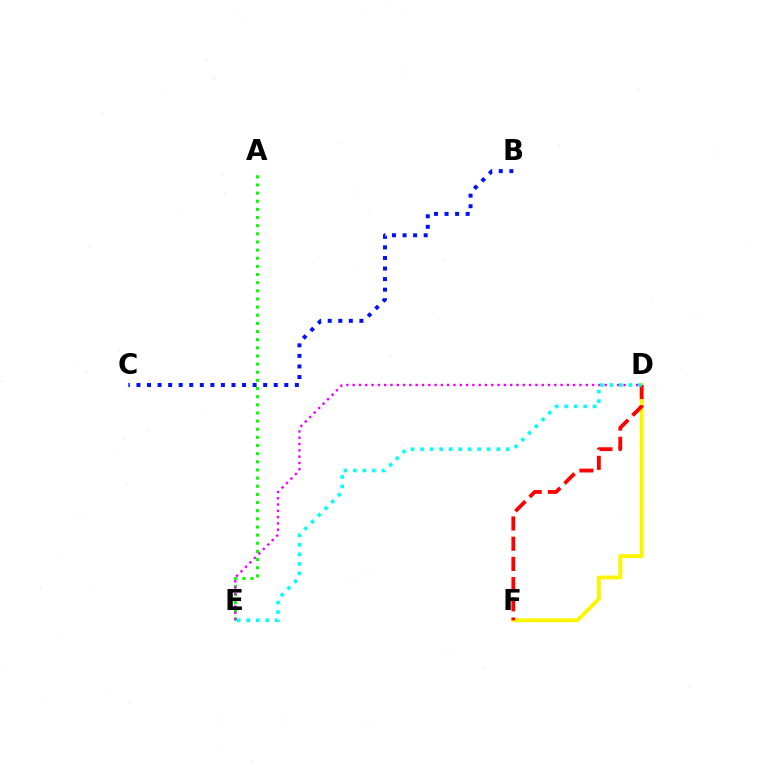{('A', 'E'): [{'color': '#08ff00', 'line_style': 'dotted', 'thickness': 2.21}], ('B', 'C'): [{'color': '#0010ff', 'line_style': 'dotted', 'thickness': 2.87}], ('D', 'E'): [{'color': '#ee00ff', 'line_style': 'dotted', 'thickness': 1.71}, {'color': '#00fff6', 'line_style': 'dotted', 'thickness': 2.58}], ('D', 'F'): [{'color': '#fcf500', 'line_style': 'solid', 'thickness': 2.83}, {'color': '#ff0000', 'line_style': 'dashed', 'thickness': 2.74}]}